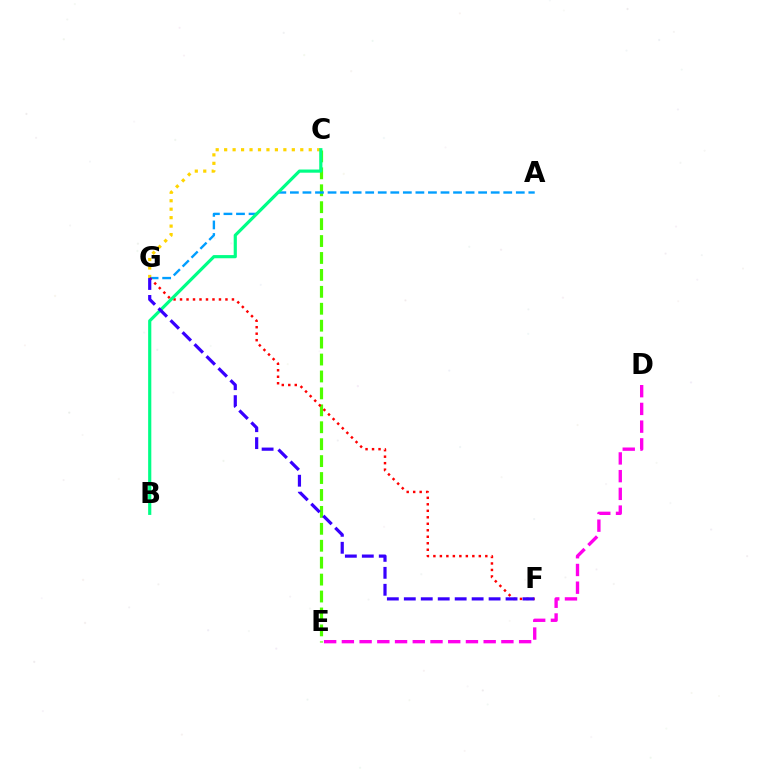{('C', 'E'): [{'color': '#4fff00', 'line_style': 'dashed', 'thickness': 2.3}], ('C', 'G'): [{'color': '#ffd500', 'line_style': 'dotted', 'thickness': 2.3}], ('D', 'E'): [{'color': '#ff00ed', 'line_style': 'dashed', 'thickness': 2.41}], ('A', 'G'): [{'color': '#009eff', 'line_style': 'dashed', 'thickness': 1.7}], ('F', 'G'): [{'color': '#ff0000', 'line_style': 'dotted', 'thickness': 1.76}, {'color': '#3700ff', 'line_style': 'dashed', 'thickness': 2.3}], ('B', 'C'): [{'color': '#00ff86', 'line_style': 'solid', 'thickness': 2.28}]}